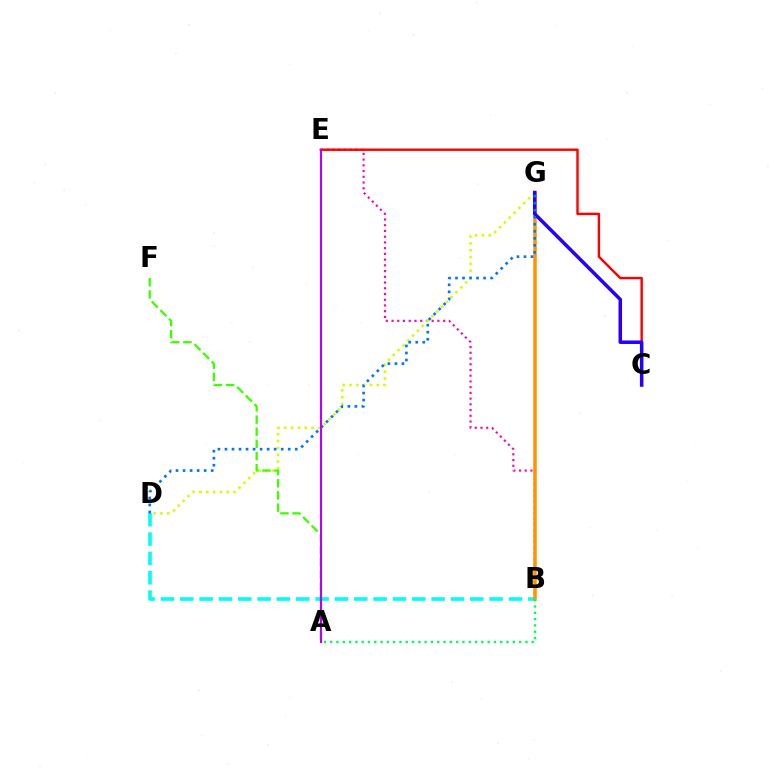{('B', 'D'): [{'color': '#00fff6', 'line_style': 'dashed', 'thickness': 2.63}], ('B', 'E'): [{'color': '#ff00ac', 'line_style': 'dotted', 'thickness': 1.56}], ('D', 'G'): [{'color': '#d1ff00', 'line_style': 'dotted', 'thickness': 1.85}, {'color': '#0074ff', 'line_style': 'dotted', 'thickness': 1.91}], ('C', 'E'): [{'color': '#ff0000', 'line_style': 'solid', 'thickness': 1.73}], ('B', 'G'): [{'color': '#ff9400', 'line_style': 'solid', 'thickness': 2.53}], ('C', 'G'): [{'color': '#2500ff', 'line_style': 'solid', 'thickness': 2.53}], ('A', 'F'): [{'color': '#3dff00', 'line_style': 'dashed', 'thickness': 1.65}], ('A', 'E'): [{'color': '#b900ff', 'line_style': 'solid', 'thickness': 1.51}], ('A', 'B'): [{'color': '#00ff5c', 'line_style': 'dotted', 'thickness': 1.71}]}